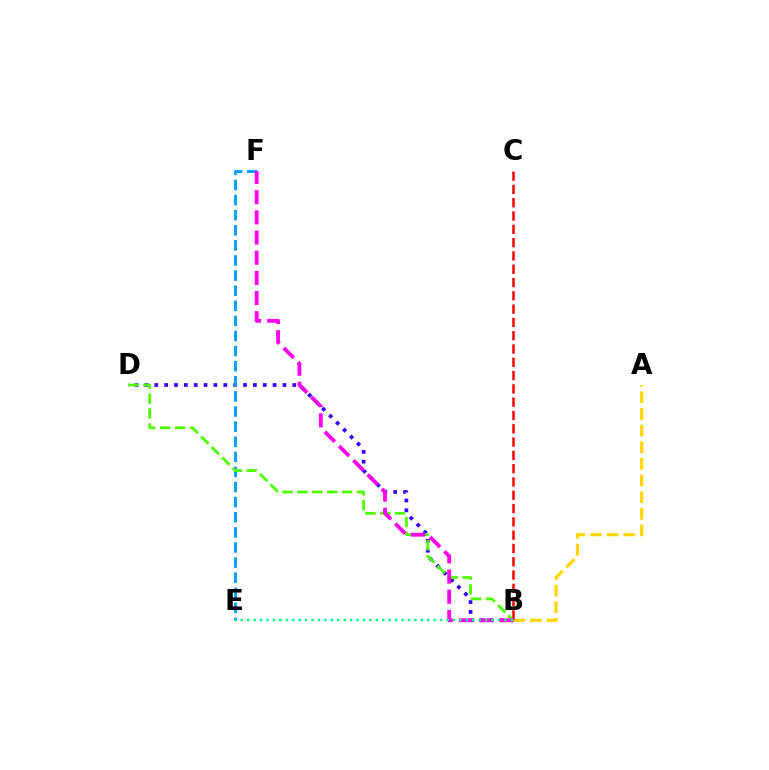{('B', 'D'): [{'color': '#3700ff', 'line_style': 'dotted', 'thickness': 2.68}, {'color': '#4fff00', 'line_style': 'dashed', 'thickness': 2.02}], ('E', 'F'): [{'color': '#009eff', 'line_style': 'dashed', 'thickness': 2.05}], ('A', 'B'): [{'color': '#ffd500', 'line_style': 'dashed', 'thickness': 2.26}], ('B', 'C'): [{'color': '#ff0000', 'line_style': 'dashed', 'thickness': 1.81}], ('B', 'F'): [{'color': '#ff00ed', 'line_style': 'dashed', 'thickness': 2.74}], ('B', 'E'): [{'color': '#00ff86', 'line_style': 'dotted', 'thickness': 1.75}]}